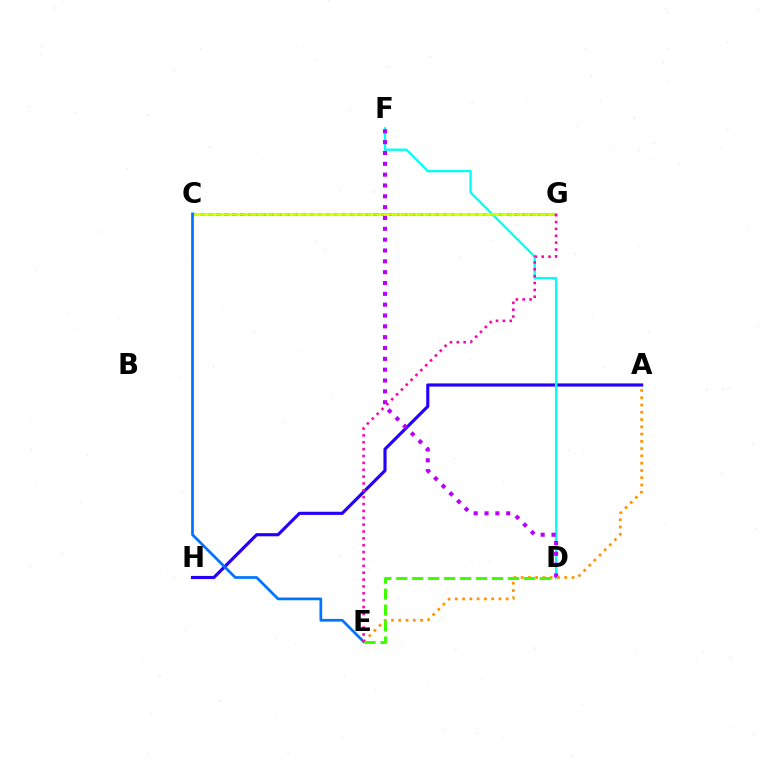{('C', 'G'): [{'color': '#ff0000', 'line_style': 'dotted', 'thickness': 2.13}, {'color': '#00ff5c', 'line_style': 'dotted', 'thickness': 2.25}, {'color': '#d1ff00', 'line_style': 'solid', 'thickness': 1.85}], ('A', 'H'): [{'color': '#2500ff', 'line_style': 'solid', 'thickness': 2.26}], ('D', 'F'): [{'color': '#00fff6', 'line_style': 'solid', 'thickness': 1.67}, {'color': '#b900ff', 'line_style': 'dotted', 'thickness': 2.94}], ('C', 'E'): [{'color': '#0074ff', 'line_style': 'solid', 'thickness': 1.96}], ('A', 'E'): [{'color': '#ff9400', 'line_style': 'dotted', 'thickness': 1.97}], ('D', 'E'): [{'color': '#3dff00', 'line_style': 'dashed', 'thickness': 2.17}], ('E', 'G'): [{'color': '#ff00ac', 'line_style': 'dotted', 'thickness': 1.87}]}